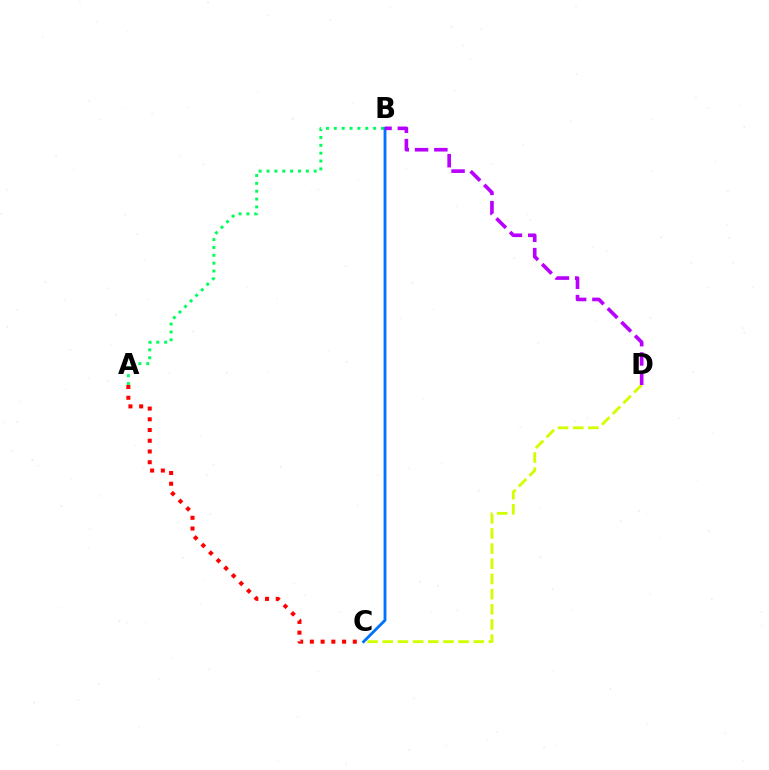{('C', 'D'): [{'color': '#d1ff00', 'line_style': 'dashed', 'thickness': 2.06}], ('A', 'C'): [{'color': '#ff0000', 'line_style': 'dotted', 'thickness': 2.92}], ('A', 'B'): [{'color': '#00ff5c', 'line_style': 'dotted', 'thickness': 2.14}], ('B', 'C'): [{'color': '#0074ff', 'line_style': 'solid', 'thickness': 2.05}], ('B', 'D'): [{'color': '#b900ff', 'line_style': 'dashed', 'thickness': 2.62}]}